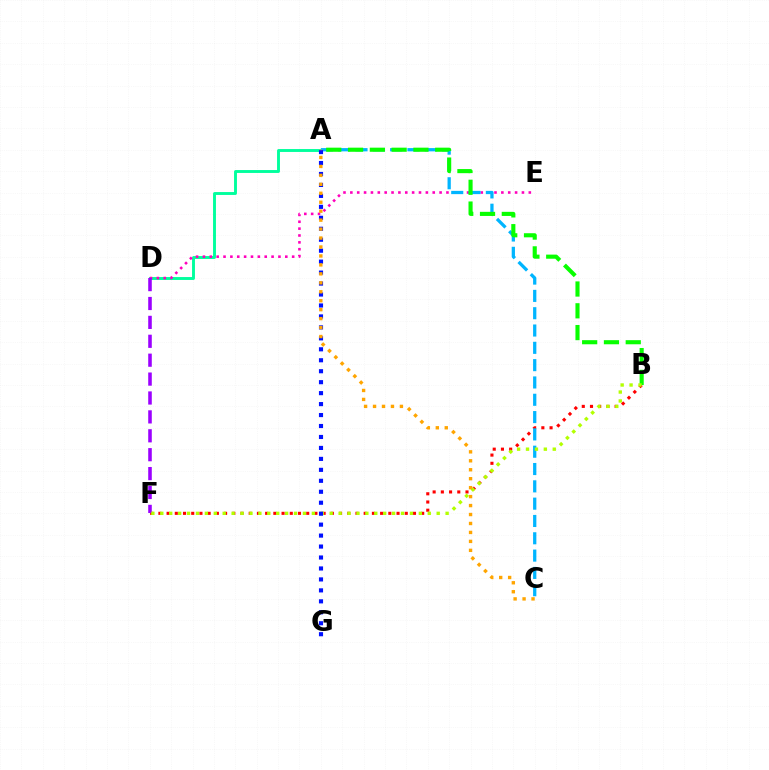{('A', 'D'): [{'color': '#00ff9d', 'line_style': 'solid', 'thickness': 2.09}], ('D', 'E'): [{'color': '#ff00bd', 'line_style': 'dotted', 'thickness': 1.86}], ('B', 'F'): [{'color': '#ff0000', 'line_style': 'dotted', 'thickness': 2.23}, {'color': '#b3ff00', 'line_style': 'dotted', 'thickness': 2.42}], ('A', 'C'): [{'color': '#00b5ff', 'line_style': 'dashed', 'thickness': 2.35}, {'color': '#ffa500', 'line_style': 'dotted', 'thickness': 2.43}], ('D', 'F'): [{'color': '#9b00ff', 'line_style': 'dashed', 'thickness': 2.57}], ('A', 'B'): [{'color': '#08ff00', 'line_style': 'dashed', 'thickness': 2.96}], ('A', 'G'): [{'color': '#0010ff', 'line_style': 'dotted', 'thickness': 2.98}]}